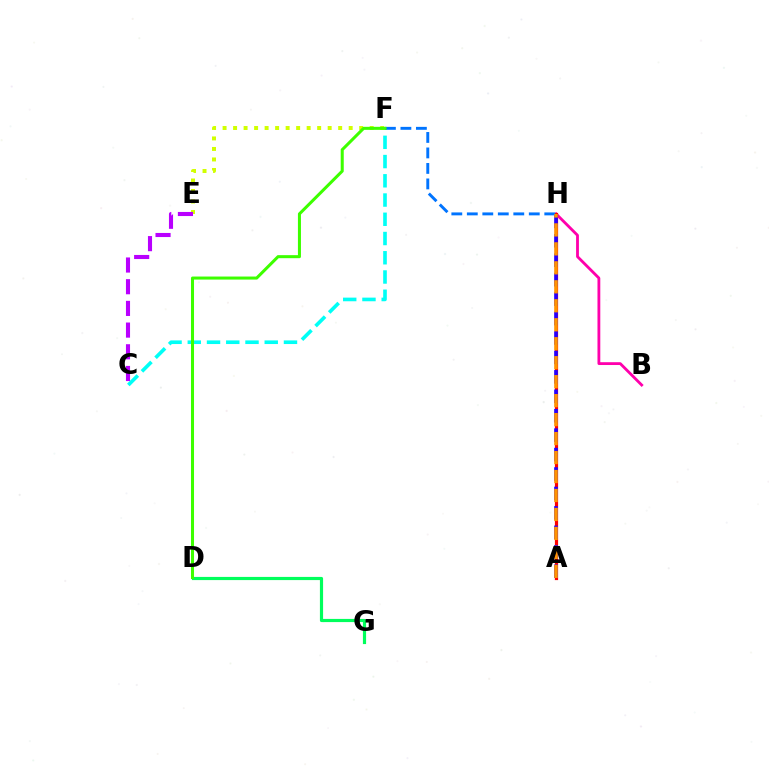{('C', 'F'): [{'color': '#00fff6', 'line_style': 'dashed', 'thickness': 2.61}], ('B', 'H'): [{'color': '#ff00ac', 'line_style': 'solid', 'thickness': 2.03}], ('A', 'H'): [{'color': '#ff0000', 'line_style': 'solid', 'thickness': 2.3}, {'color': '#2500ff', 'line_style': 'dashed', 'thickness': 2.64}, {'color': '#ff9400', 'line_style': 'dashed', 'thickness': 2.58}], ('F', 'H'): [{'color': '#0074ff', 'line_style': 'dashed', 'thickness': 2.1}], ('D', 'G'): [{'color': '#00ff5c', 'line_style': 'solid', 'thickness': 2.28}], ('E', 'F'): [{'color': '#d1ff00', 'line_style': 'dotted', 'thickness': 2.86}], ('C', 'E'): [{'color': '#b900ff', 'line_style': 'dashed', 'thickness': 2.95}], ('D', 'F'): [{'color': '#3dff00', 'line_style': 'solid', 'thickness': 2.19}]}